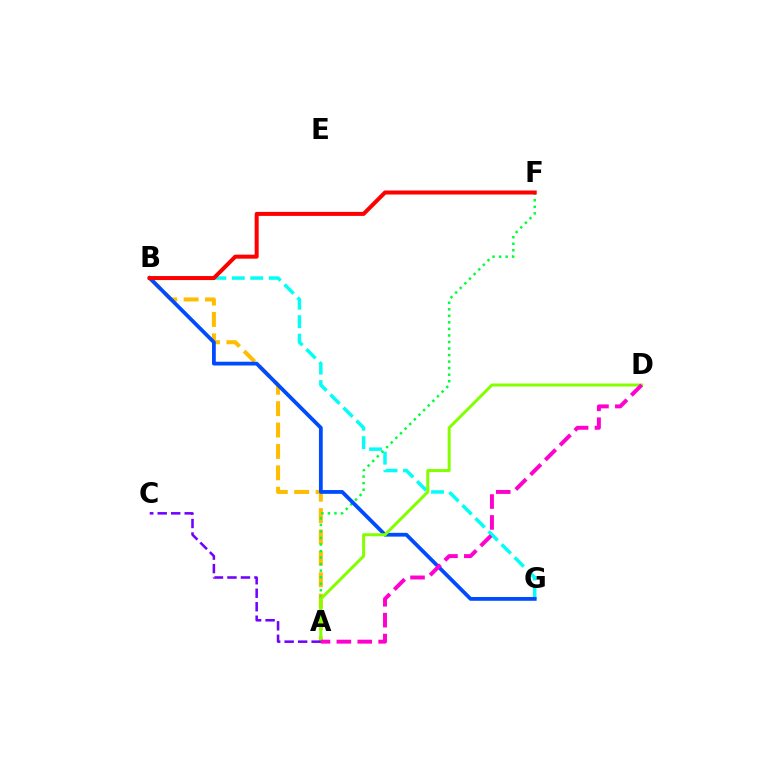{('B', 'G'): [{'color': '#00fff6', 'line_style': 'dashed', 'thickness': 2.51}, {'color': '#004bff', 'line_style': 'solid', 'thickness': 2.72}], ('A', 'B'): [{'color': '#ffbd00', 'line_style': 'dashed', 'thickness': 2.91}], ('A', 'F'): [{'color': '#00ff39', 'line_style': 'dotted', 'thickness': 1.78}], ('A', 'D'): [{'color': '#84ff00', 'line_style': 'solid', 'thickness': 2.16}, {'color': '#ff00cf', 'line_style': 'dashed', 'thickness': 2.84}], ('B', 'F'): [{'color': '#ff0000', 'line_style': 'solid', 'thickness': 2.89}], ('A', 'C'): [{'color': '#7200ff', 'line_style': 'dashed', 'thickness': 1.83}]}